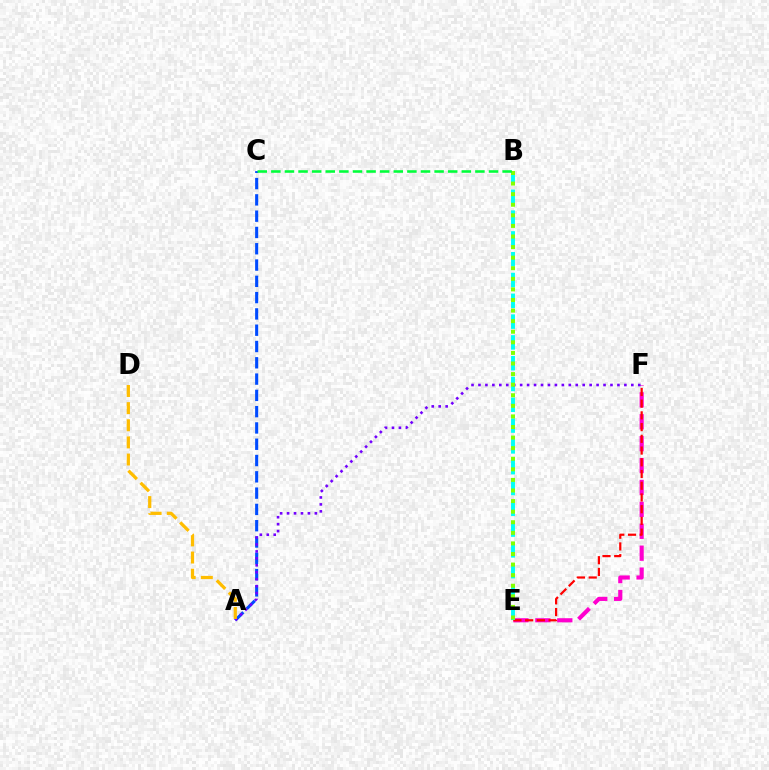{('A', 'C'): [{'color': '#004bff', 'line_style': 'dashed', 'thickness': 2.21}], ('E', 'F'): [{'color': '#ff00cf', 'line_style': 'dashed', 'thickness': 2.98}, {'color': '#ff0000', 'line_style': 'dashed', 'thickness': 1.59}], ('B', 'E'): [{'color': '#00fff6', 'line_style': 'dashed', 'thickness': 2.82}, {'color': '#84ff00', 'line_style': 'dotted', 'thickness': 2.88}], ('A', 'F'): [{'color': '#7200ff', 'line_style': 'dotted', 'thickness': 1.89}], ('A', 'D'): [{'color': '#ffbd00', 'line_style': 'dashed', 'thickness': 2.33}], ('B', 'C'): [{'color': '#00ff39', 'line_style': 'dashed', 'thickness': 1.85}]}